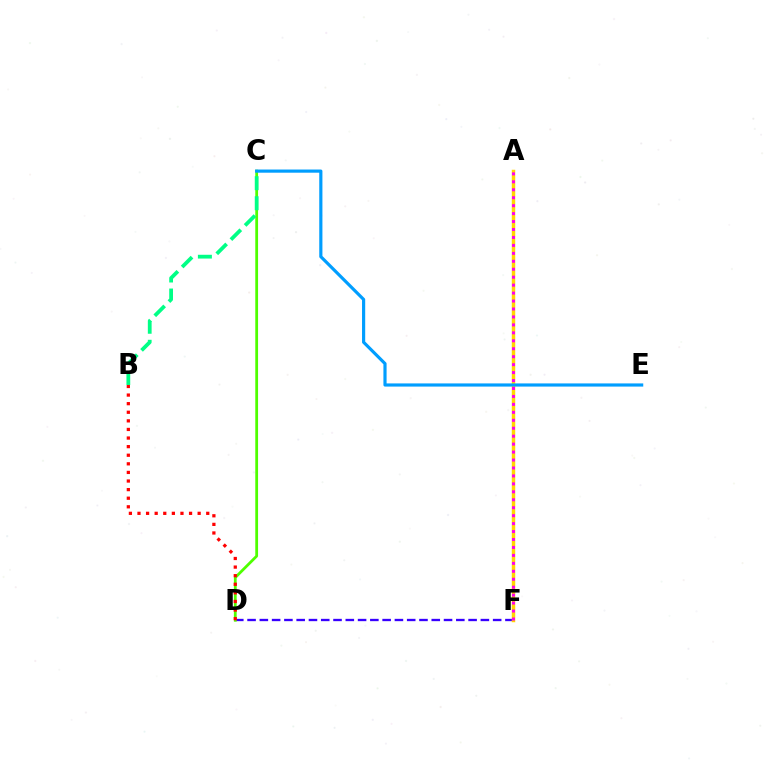{('D', 'F'): [{'color': '#3700ff', 'line_style': 'dashed', 'thickness': 1.67}], ('C', 'D'): [{'color': '#4fff00', 'line_style': 'solid', 'thickness': 2.0}], ('A', 'F'): [{'color': '#ffd500', 'line_style': 'solid', 'thickness': 2.5}, {'color': '#ff00ed', 'line_style': 'dotted', 'thickness': 2.16}], ('B', 'C'): [{'color': '#00ff86', 'line_style': 'dashed', 'thickness': 2.72}], ('B', 'D'): [{'color': '#ff0000', 'line_style': 'dotted', 'thickness': 2.34}], ('C', 'E'): [{'color': '#009eff', 'line_style': 'solid', 'thickness': 2.28}]}